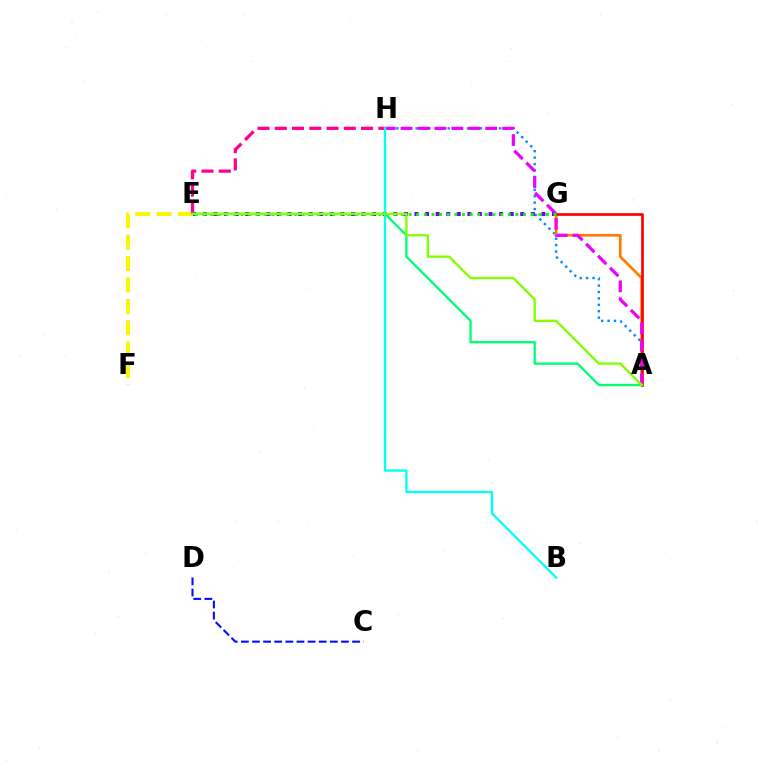{('A', 'H'): [{'color': '#008cff', 'line_style': 'dotted', 'thickness': 1.75}, {'color': '#ee00ff', 'line_style': 'dashed', 'thickness': 2.3}], ('A', 'G'): [{'color': '#ff7c00', 'line_style': 'solid', 'thickness': 1.93}, {'color': '#ff0000', 'line_style': 'solid', 'thickness': 1.94}], ('E', 'F'): [{'color': '#fcf500', 'line_style': 'dashed', 'thickness': 2.91}], ('E', 'H'): [{'color': '#ff0094', 'line_style': 'dashed', 'thickness': 2.34}], ('C', 'D'): [{'color': '#0010ff', 'line_style': 'dashed', 'thickness': 1.51}], ('E', 'G'): [{'color': '#7200ff', 'line_style': 'dotted', 'thickness': 2.87}, {'color': '#08ff00', 'line_style': 'dotted', 'thickness': 2.07}], ('A', 'E'): [{'color': '#00ff74', 'line_style': 'solid', 'thickness': 1.68}, {'color': '#84ff00', 'line_style': 'solid', 'thickness': 1.7}], ('B', 'H'): [{'color': '#00fff6', 'line_style': 'solid', 'thickness': 1.66}]}